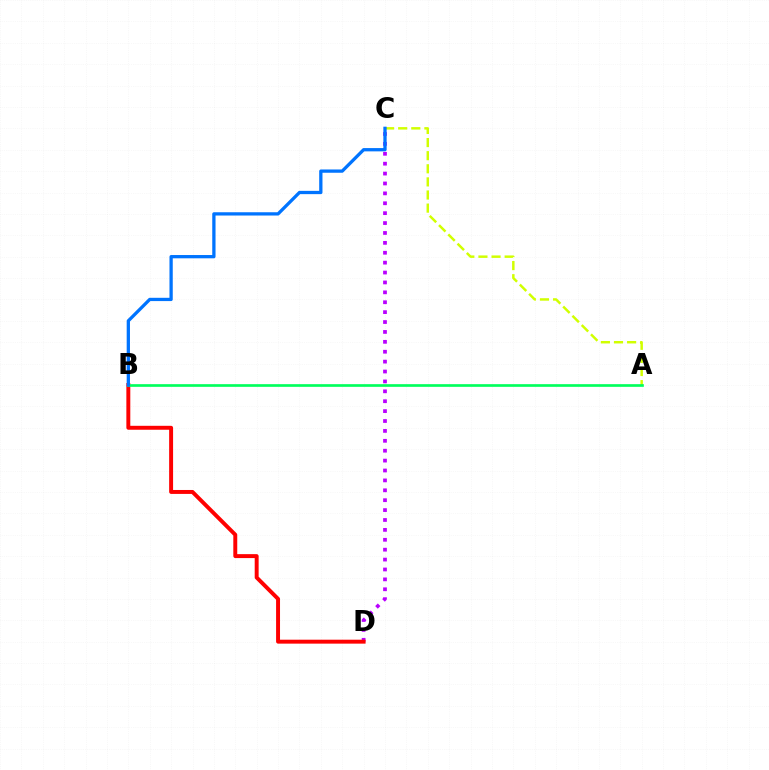{('C', 'D'): [{'color': '#b900ff', 'line_style': 'dotted', 'thickness': 2.69}], ('A', 'C'): [{'color': '#d1ff00', 'line_style': 'dashed', 'thickness': 1.78}], ('B', 'D'): [{'color': '#ff0000', 'line_style': 'solid', 'thickness': 2.84}], ('A', 'B'): [{'color': '#00ff5c', 'line_style': 'solid', 'thickness': 1.92}], ('B', 'C'): [{'color': '#0074ff', 'line_style': 'solid', 'thickness': 2.36}]}